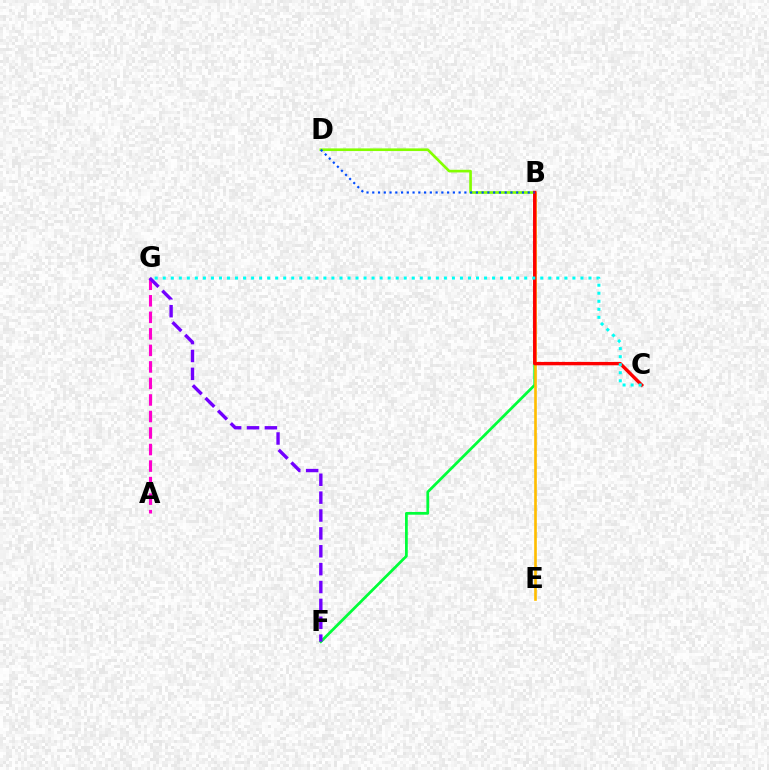{('A', 'G'): [{'color': '#ff00cf', 'line_style': 'dashed', 'thickness': 2.25}], ('B', 'D'): [{'color': '#84ff00', 'line_style': 'solid', 'thickness': 1.92}, {'color': '#004bff', 'line_style': 'dotted', 'thickness': 1.56}], ('B', 'F'): [{'color': '#00ff39', 'line_style': 'solid', 'thickness': 1.98}], ('B', 'E'): [{'color': '#ffbd00', 'line_style': 'solid', 'thickness': 1.91}], ('B', 'C'): [{'color': '#ff0000', 'line_style': 'solid', 'thickness': 2.42}], ('F', 'G'): [{'color': '#7200ff', 'line_style': 'dashed', 'thickness': 2.43}], ('C', 'G'): [{'color': '#00fff6', 'line_style': 'dotted', 'thickness': 2.18}]}